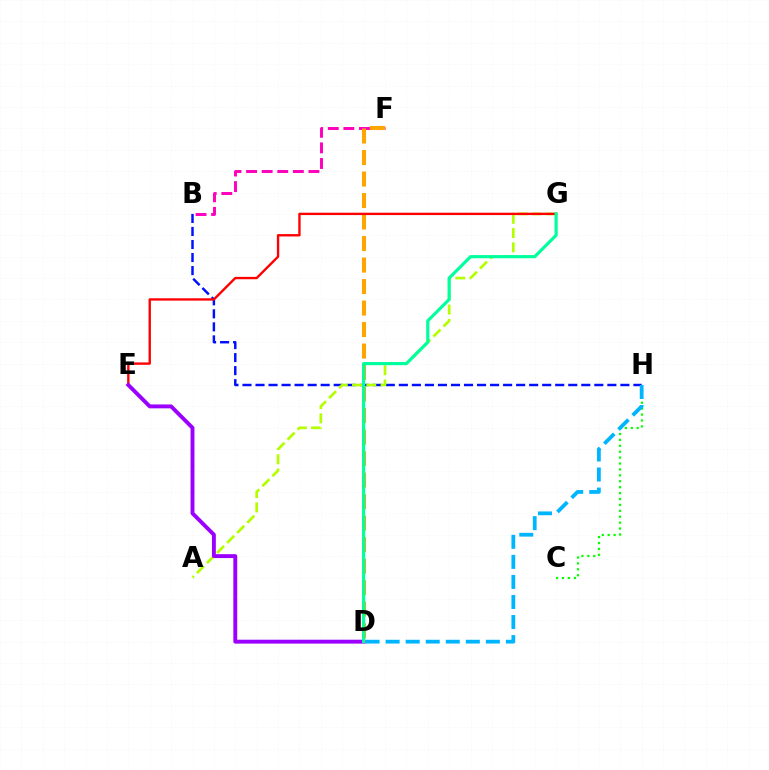{('C', 'H'): [{'color': '#08ff00', 'line_style': 'dotted', 'thickness': 1.61}], ('B', 'H'): [{'color': '#0010ff', 'line_style': 'dashed', 'thickness': 1.77}], ('D', 'H'): [{'color': '#00b5ff', 'line_style': 'dashed', 'thickness': 2.72}], ('A', 'G'): [{'color': '#b3ff00', 'line_style': 'dashed', 'thickness': 1.94}], ('B', 'F'): [{'color': '#ff00bd', 'line_style': 'dashed', 'thickness': 2.12}], ('D', 'F'): [{'color': '#ffa500', 'line_style': 'dashed', 'thickness': 2.92}], ('E', 'G'): [{'color': '#ff0000', 'line_style': 'solid', 'thickness': 1.7}], ('D', 'E'): [{'color': '#9b00ff', 'line_style': 'solid', 'thickness': 2.8}], ('D', 'G'): [{'color': '#00ff9d', 'line_style': 'solid', 'thickness': 2.28}]}